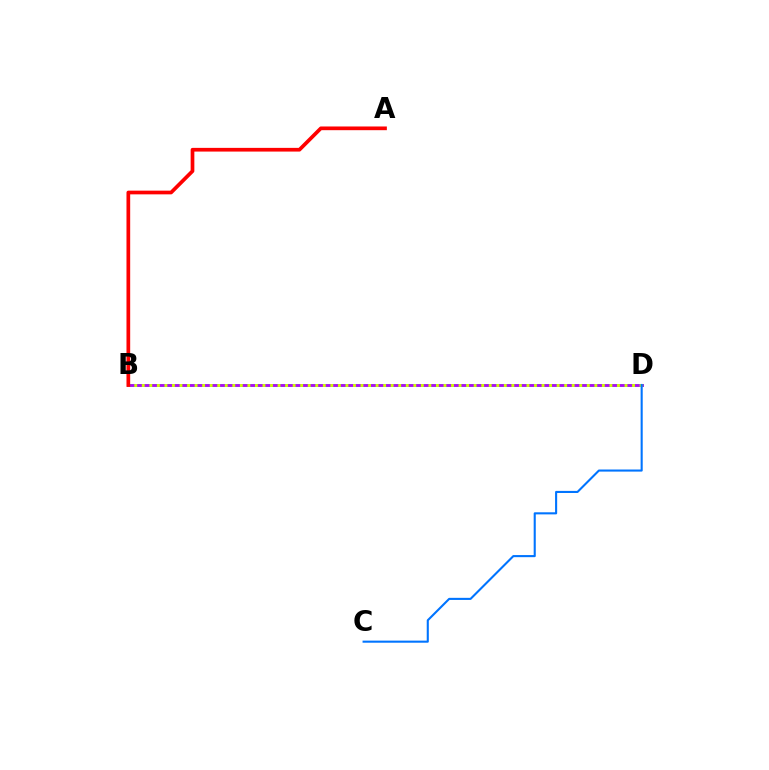{('B', 'D'): [{'color': '#00ff5c', 'line_style': 'solid', 'thickness': 2.07}, {'color': '#b900ff', 'line_style': 'solid', 'thickness': 1.92}, {'color': '#d1ff00', 'line_style': 'dotted', 'thickness': 2.05}], ('C', 'D'): [{'color': '#0074ff', 'line_style': 'solid', 'thickness': 1.51}], ('A', 'B'): [{'color': '#ff0000', 'line_style': 'solid', 'thickness': 2.67}]}